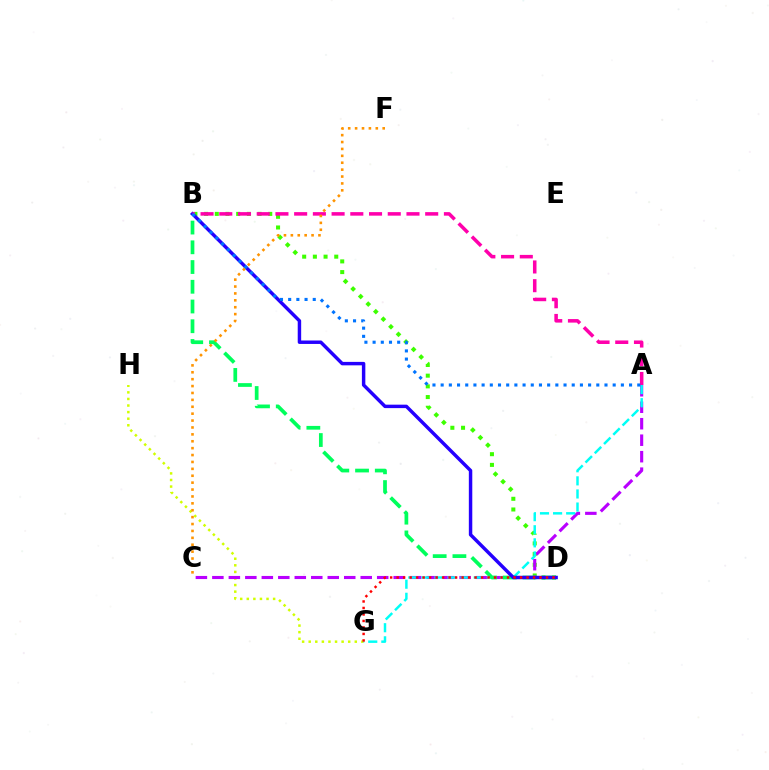{('G', 'H'): [{'color': '#d1ff00', 'line_style': 'dotted', 'thickness': 1.79}], ('B', 'D'): [{'color': '#3dff00', 'line_style': 'dotted', 'thickness': 2.91}, {'color': '#00ff5c', 'line_style': 'dashed', 'thickness': 2.68}, {'color': '#2500ff', 'line_style': 'solid', 'thickness': 2.48}], ('A', 'C'): [{'color': '#b900ff', 'line_style': 'dashed', 'thickness': 2.24}], ('A', 'G'): [{'color': '#00fff6', 'line_style': 'dashed', 'thickness': 1.78}], ('A', 'B'): [{'color': '#ff00ac', 'line_style': 'dashed', 'thickness': 2.54}, {'color': '#0074ff', 'line_style': 'dotted', 'thickness': 2.23}], ('D', 'G'): [{'color': '#ff0000', 'line_style': 'dotted', 'thickness': 1.76}], ('C', 'F'): [{'color': '#ff9400', 'line_style': 'dotted', 'thickness': 1.87}]}